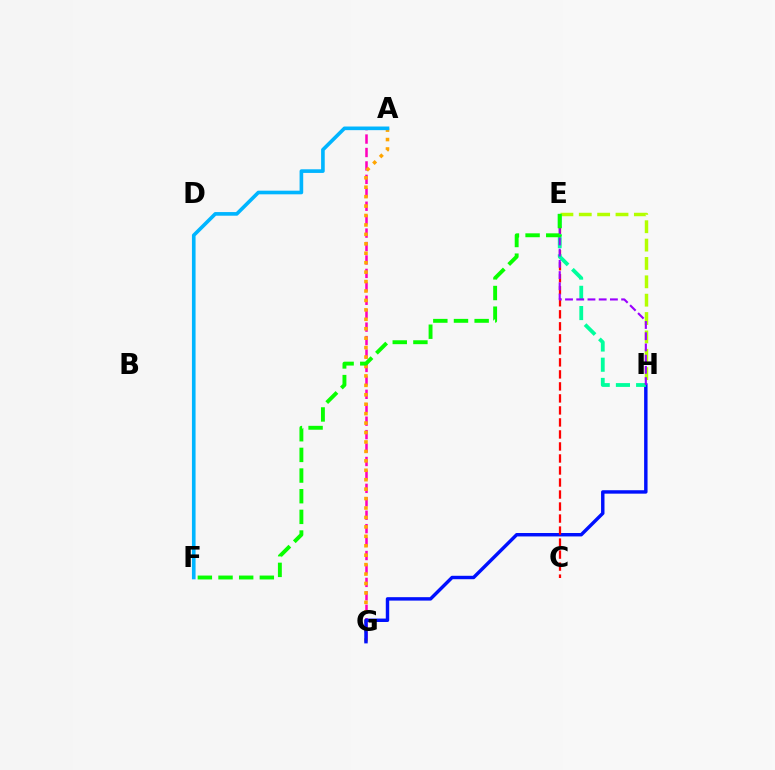{('E', 'H'): [{'color': '#b3ff00', 'line_style': 'dashed', 'thickness': 2.49}, {'color': '#00ff9d', 'line_style': 'dashed', 'thickness': 2.75}, {'color': '#9b00ff', 'line_style': 'dashed', 'thickness': 1.52}], ('A', 'G'): [{'color': '#ff00bd', 'line_style': 'dashed', 'thickness': 1.83}, {'color': '#ffa500', 'line_style': 'dotted', 'thickness': 2.56}], ('G', 'H'): [{'color': '#0010ff', 'line_style': 'solid', 'thickness': 2.47}], ('C', 'E'): [{'color': '#ff0000', 'line_style': 'dashed', 'thickness': 1.63}], ('E', 'F'): [{'color': '#08ff00', 'line_style': 'dashed', 'thickness': 2.81}], ('A', 'F'): [{'color': '#00b5ff', 'line_style': 'solid', 'thickness': 2.62}]}